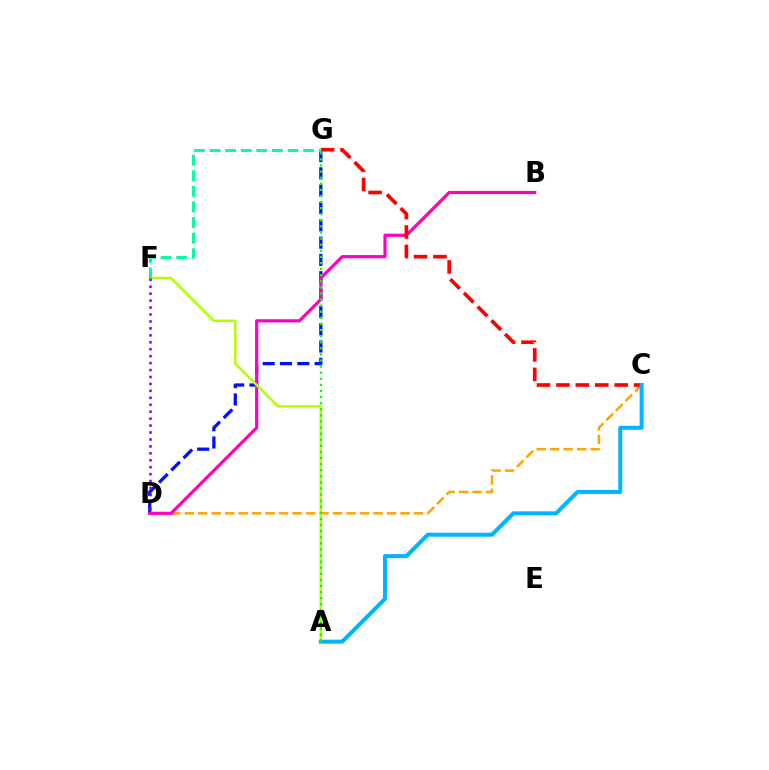{('D', 'G'): [{'color': '#0010ff', 'line_style': 'dashed', 'thickness': 2.35}], ('C', 'D'): [{'color': '#ffa500', 'line_style': 'dashed', 'thickness': 1.83}], ('B', 'D'): [{'color': '#ff00bd', 'line_style': 'solid', 'thickness': 2.29}], ('C', 'G'): [{'color': '#ff0000', 'line_style': 'dashed', 'thickness': 2.64}], ('A', 'F'): [{'color': '#b3ff00', 'line_style': 'solid', 'thickness': 1.82}], ('A', 'C'): [{'color': '#00b5ff', 'line_style': 'solid', 'thickness': 2.9}], ('F', 'G'): [{'color': '#00ff9d', 'line_style': 'dashed', 'thickness': 2.12}], ('A', 'G'): [{'color': '#08ff00', 'line_style': 'dotted', 'thickness': 1.66}], ('D', 'F'): [{'color': '#9b00ff', 'line_style': 'dotted', 'thickness': 1.89}]}